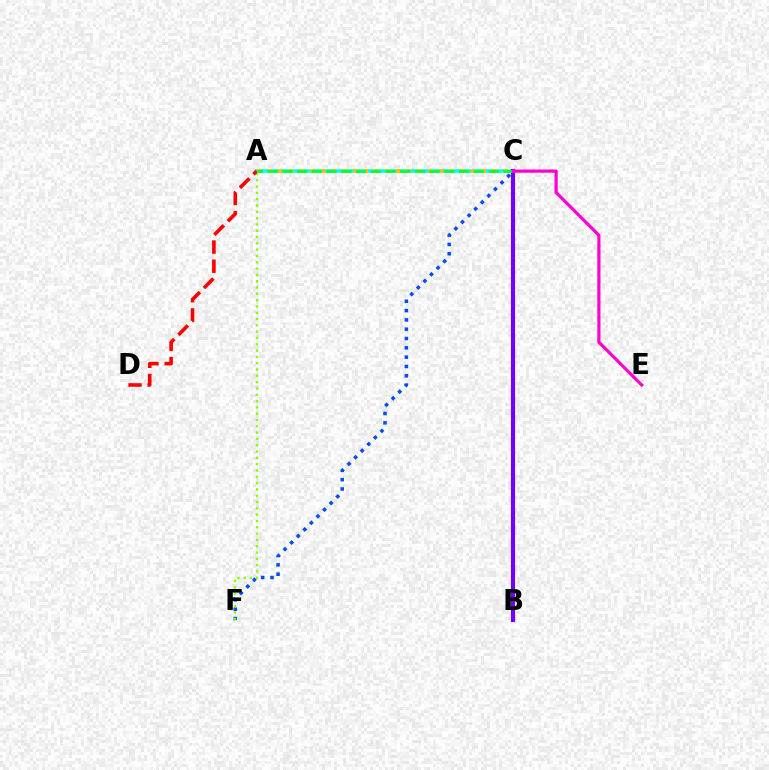{('C', 'F'): [{'color': '#004bff', 'line_style': 'dotted', 'thickness': 2.53}], ('A', 'C'): [{'color': '#00fff6', 'line_style': 'solid', 'thickness': 2.53}, {'color': '#ffbd00', 'line_style': 'dotted', 'thickness': 2.91}, {'color': '#00ff39', 'line_style': 'dashed', 'thickness': 2.0}], ('A', 'F'): [{'color': '#84ff00', 'line_style': 'dotted', 'thickness': 1.71}], ('A', 'D'): [{'color': '#ff0000', 'line_style': 'dashed', 'thickness': 2.6}], ('B', 'C'): [{'color': '#7200ff', 'line_style': 'solid', 'thickness': 2.99}], ('C', 'E'): [{'color': '#ff00cf', 'line_style': 'solid', 'thickness': 2.3}]}